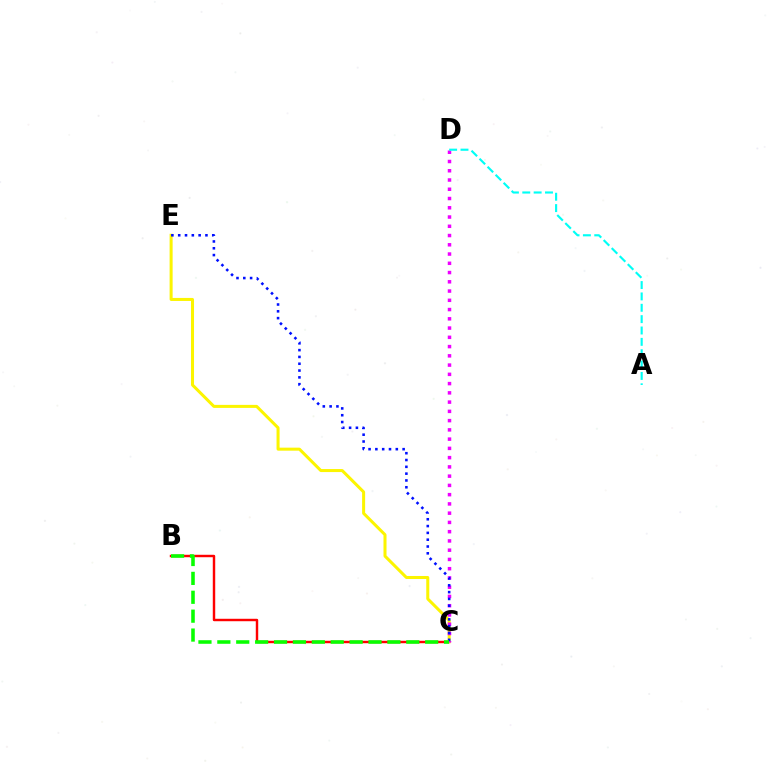{('B', 'C'): [{'color': '#ff0000', 'line_style': 'solid', 'thickness': 1.75}, {'color': '#08ff00', 'line_style': 'dashed', 'thickness': 2.57}], ('C', 'E'): [{'color': '#fcf500', 'line_style': 'solid', 'thickness': 2.18}, {'color': '#0010ff', 'line_style': 'dotted', 'thickness': 1.85}], ('C', 'D'): [{'color': '#ee00ff', 'line_style': 'dotted', 'thickness': 2.51}], ('A', 'D'): [{'color': '#00fff6', 'line_style': 'dashed', 'thickness': 1.54}]}